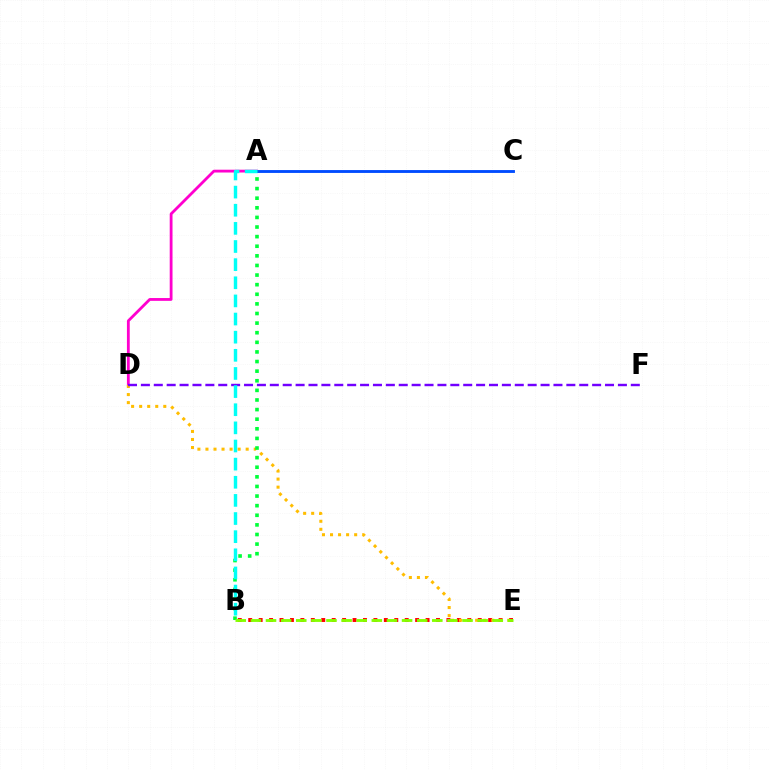{('B', 'E'): [{'color': '#ff0000', 'line_style': 'dotted', 'thickness': 2.83}, {'color': '#84ff00', 'line_style': 'dashed', 'thickness': 2.05}], ('A', 'D'): [{'color': '#ff00cf', 'line_style': 'solid', 'thickness': 2.02}], ('D', 'E'): [{'color': '#ffbd00', 'line_style': 'dotted', 'thickness': 2.19}], ('A', 'C'): [{'color': '#004bff', 'line_style': 'solid', 'thickness': 2.06}], ('A', 'B'): [{'color': '#00ff39', 'line_style': 'dotted', 'thickness': 2.61}, {'color': '#00fff6', 'line_style': 'dashed', 'thickness': 2.46}], ('D', 'F'): [{'color': '#7200ff', 'line_style': 'dashed', 'thickness': 1.75}]}